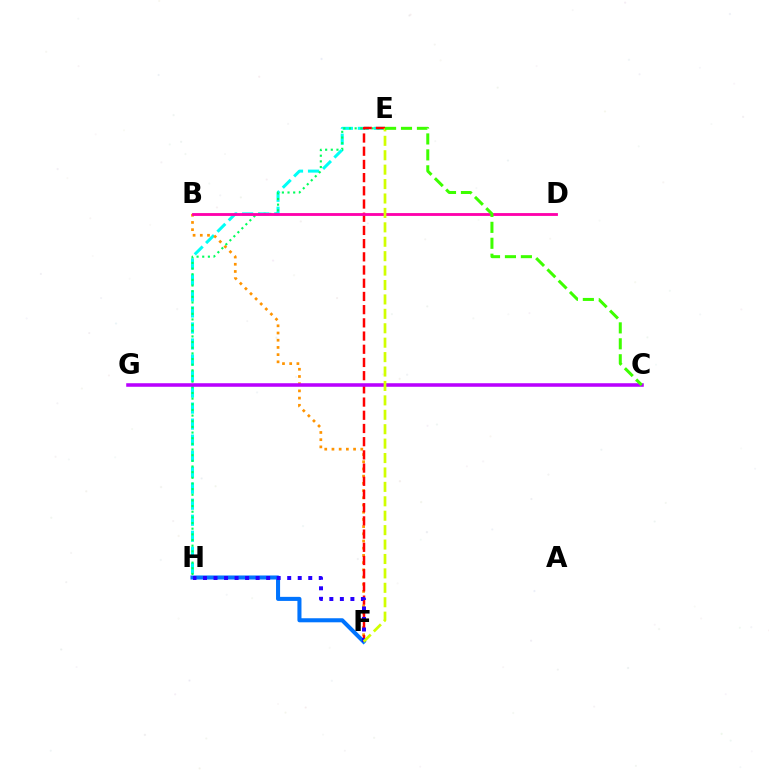{('E', 'H'): [{'color': '#00fff6', 'line_style': 'dashed', 'thickness': 2.18}, {'color': '#00ff5c', 'line_style': 'dotted', 'thickness': 1.54}], ('B', 'F'): [{'color': '#ff9400', 'line_style': 'dotted', 'thickness': 1.96}], ('E', 'F'): [{'color': '#ff0000', 'line_style': 'dashed', 'thickness': 1.79}, {'color': '#d1ff00', 'line_style': 'dashed', 'thickness': 1.96}], ('F', 'H'): [{'color': '#0074ff', 'line_style': 'solid', 'thickness': 2.92}, {'color': '#2500ff', 'line_style': 'dotted', 'thickness': 2.86}], ('C', 'G'): [{'color': '#b900ff', 'line_style': 'solid', 'thickness': 2.55}], ('B', 'D'): [{'color': '#ff00ac', 'line_style': 'solid', 'thickness': 2.04}], ('C', 'E'): [{'color': '#3dff00', 'line_style': 'dashed', 'thickness': 2.17}]}